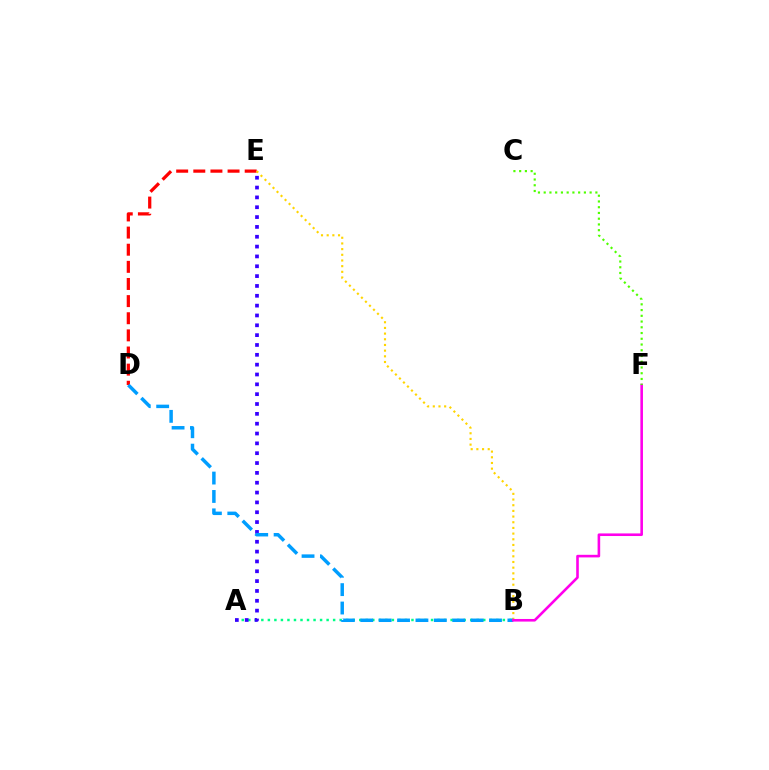{('A', 'B'): [{'color': '#00ff86', 'line_style': 'dotted', 'thickness': 1.77}], ('A', 'E'): [{'color': '#3700ff', 'line_style': 'dotted', 'thickness': 2.67}], ('D', 'E'): [{'color': '#ff0000', 'line_style': 'dashed', 'thickness': 2.33}], ('B', 'E'): [{'color': '#ffd500', 'line_style': 'dotted', 'thickness': 1.54}], ('B', 'D'): [{'color': '#009eff', 'line_style': 'dashed', 'thickness': 2.5}], ('B', 'F'): [{'color': '#ff00ed', 'line_style': 'solid', 'thickness': 1.87}], ('C', 'F'): [{'color': '#4fff00', 'line_style': 'dotted', 'thickness': 1.56}]}